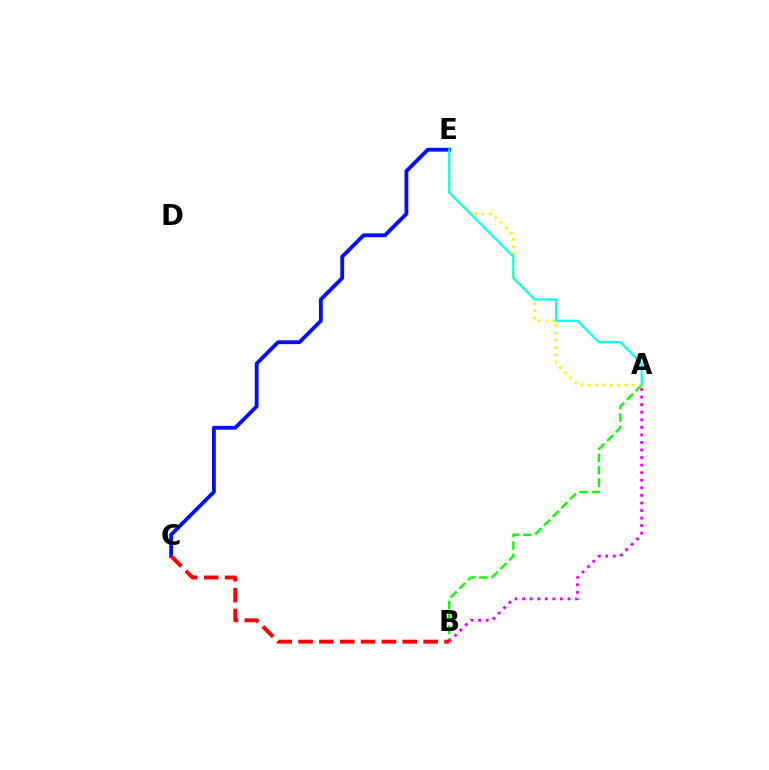{('A', 'B'): [{'color': '#08ff00', 'line_style': 'dashed', 'thickness': 1.68}, {'color': '#ee00ff', 'line_style': 'dotted', 'thickness': 2.05}], ('A', 'E'): [{'color': '#fcf500', 'line_style': 'dotted', 'thickness': 1.98}, {'color': '#00fff6', 'line_style': 'solid', 'thickness': 1.54}], ('C', 'E'): [{'color': '#0010ff', 'line_style': 'solid', 'thickness': 2.76}], ('B', 'C'): [{'color': '#ff0000', 'line_style': 'dashed', 'thickness': 2.83}]}